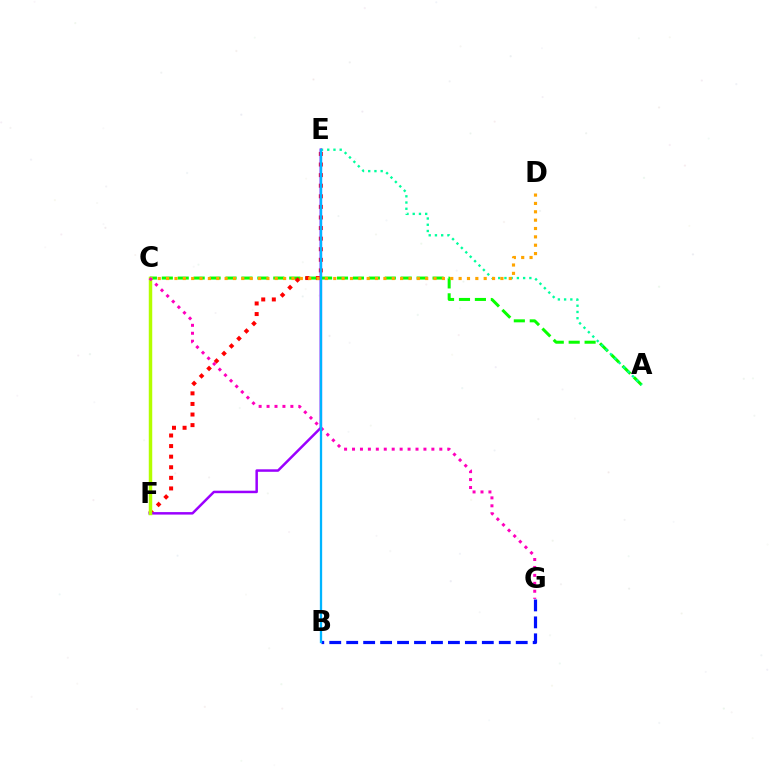{('A', 'C'): [{'color': '#08ff00', 'line_style': 'dashed', 'thickness': 2.16}], ('A', 'E'): [{'color': '#00ff9d', 'line_style': 'dotted', 'thickness': 1.69}], ('E', 'F'): [{'color': '#ff0000', 'line_style': 'dotted', 'thickness': 2.88}, {'color': '#9b00ff', 'line_style': 'solid', 'thickness': 1.79}], ('B', 'G'): [{'color': '#0010ff', 'line_style': 'dashed', 'thickness': 2.3}], ('C', 'D'): [{'color': '#ffa500', 'line_style': 'dotted', 'thickness': 2.27}], ('C', 'F'): [{'color': '#b3ff00', 'line_style': 'solid', 'thickness': 2.5}], ('C', 'G'): [{'color': '#ff00bd', 'line_style': 'dotted', 'thickness': 2.16}], ('B', 'E'): [{'color': '#00b5ff', 'line_style': 'solid', 'thickness': 1.66}]}